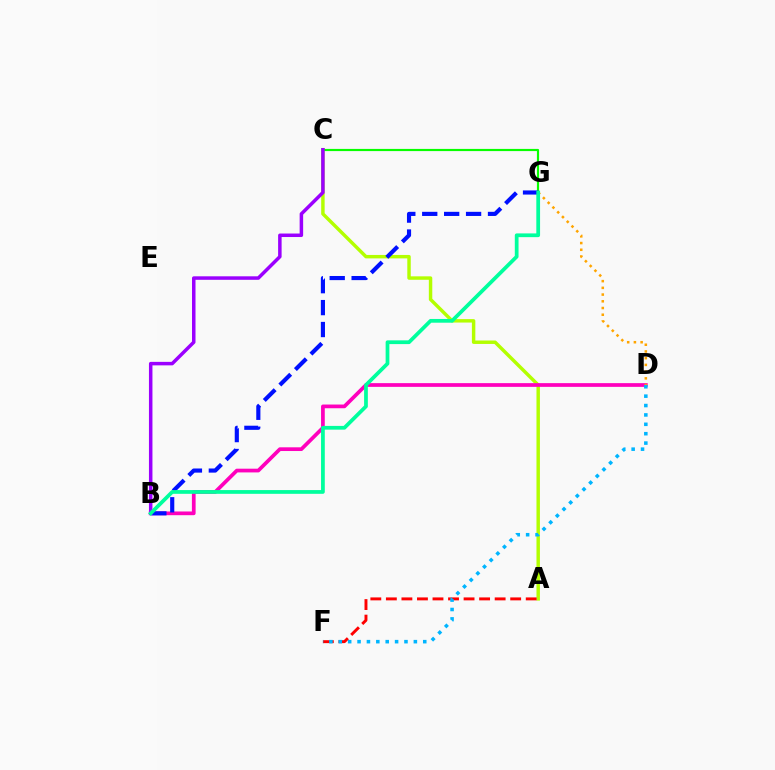{('A', 'C'): [{'color': '#b3ff00', 'line_style': 'solid', 'thickness': 2.48}], ('A', 'F'): [{'color': '#ff0000', 'line_style': 'dashed', 'thickness': 2.11}], ('B', 'D'): [{'color': '#ff00bd', 'line_style': 'solid', 'thickness': 2.68}], ('D', 'G'): [{'color': '#ffa500', 'line_style': 'dotted', 'thickness': 1.83}], ('C', 'G'): [{'color': '#08ff00', 'line_style': 'solid', 'thickness': 1.57}], ('B', 'G'): [{'color': '#0010ff', 'line_style': 'dashed', 'thickness': 2.98}, {'color': '#00ff9d', 'line_style': 'solid', 'thickness': 2.69}], ('D', 'F'): [{'color': '#00b5ff', 'line_style': 'dotted', 'thickness': 2.55}], ('B', 'C'): [{'color': '#9b00ff', 'line_style': 'solid', 'thickness': 2.52}]}